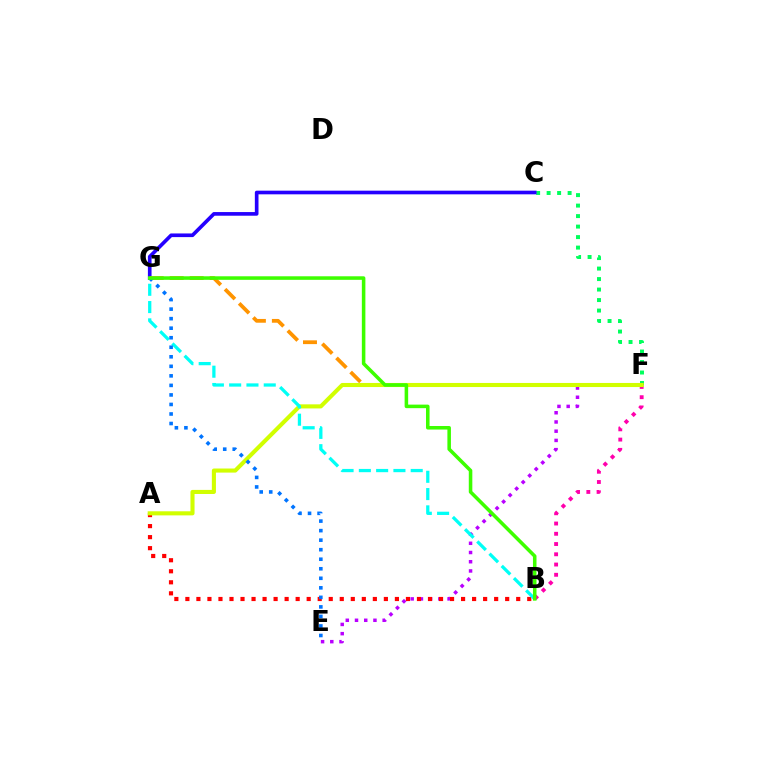{('E', 'F'): [{'color': '#b900ff', 'line_style': 'dotted', 'thickness': 2.51}], ('A', 'B'): [{'color': '#ff0000', 'line_style': 'dotted', 'thickness': 3.0}], ('C', 'F'): [{'color': '#00ff5c', 'line_style': 'dotted', 'thickness': 2.85}], ('C', 'G'): [{'color': '#2500ff', 'line_style': 'solid', 'thickness': 2.63}], ('B', 'F'): [{'color': '#ff00ac', 'line_style': 'dotted', 'thickness': 2.79}], ('F', 'G'): [{'color': '#ff9400', 'line_style': 'dashed', 'thickness': 2.71}], ('A', 'F'): [{'color': '#d1ff00', 'line_style': 'solid', 'thickness': 2.94}], ('B', 'G'): [{'color': '#00fff6', 'line_style': 'dashed', 'thickness': 2.35}, {'color': '#3dff00', 'line_style': 'solid', 'thickness': 2.55}], ('E', 'G'): [{'color': '#0074ff', 'line_style': 'dotted', 'thickness': 2.59}]}